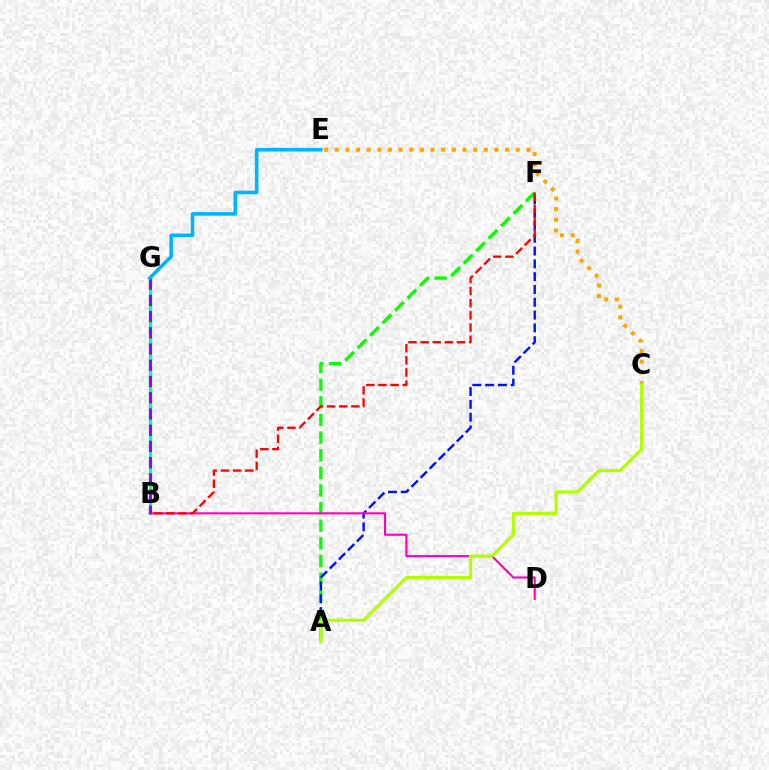{('A', 'F'): [{'color': '#08ff00', 'line_style': 'dashed', 'thickness': 2.39}, {'color': '#0010ff', 'line_style': 'dashed', 'thickness': 1.74}], ('C', 'E'): [{'color': '#ffa500', 'line_style': 'dotted', 'thickness': 2.89}], ('B', 'G'): [{'color': '#00ff9d', 'line_style': 'solid', 'thickness': 2.37}, {'color': '#9b00ff', 'line_style': 'dashed', 'thickness': 2.2}], ('B', 'D'): [{'color': '#ff00bd', 'line_style': 'solid', 'thickness': 1.51}], ('A', 'C'): [{'color': '#b3ff00', 'line_style': 'solid', 'thickness': 2.29}], ('E', 'G'): [{'color': '#00b5ff', 'line_style': 'solid', 'thickness': 2.58}], ('B', 'F'): [{'color': '#ff0000', 'line_style': 'dashed', 'thickness': 1.65}]}